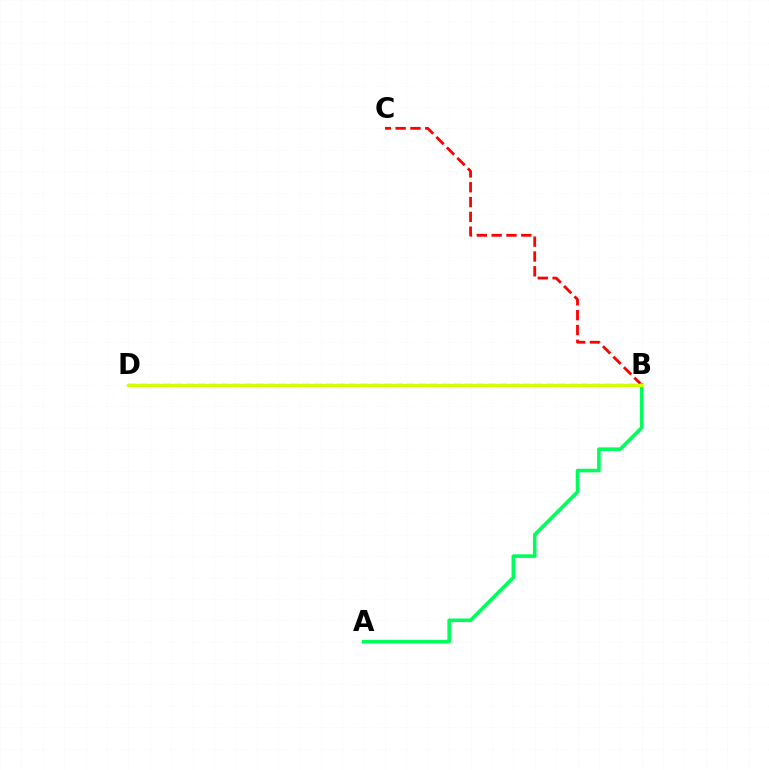{('B', 'C'): [{'color': '#ff0000', 'line_style': 'dashed', 'thickness': 2.01}], ('B', 'D'): [{'color': '#b900ff', 'line_style': 'dotted', 'thickness': 1.97}, {'color': '#0074ff', 'line_style': 'dashed', 'thickness': 1.58}, {'color': '#d1ff00', 'line_style': 'solid', 'thickness': 2.31}], ('A', 'B'): [{'color': '#00ff5c', 'line_style': 'solid', 'thickness': 2.59}]}